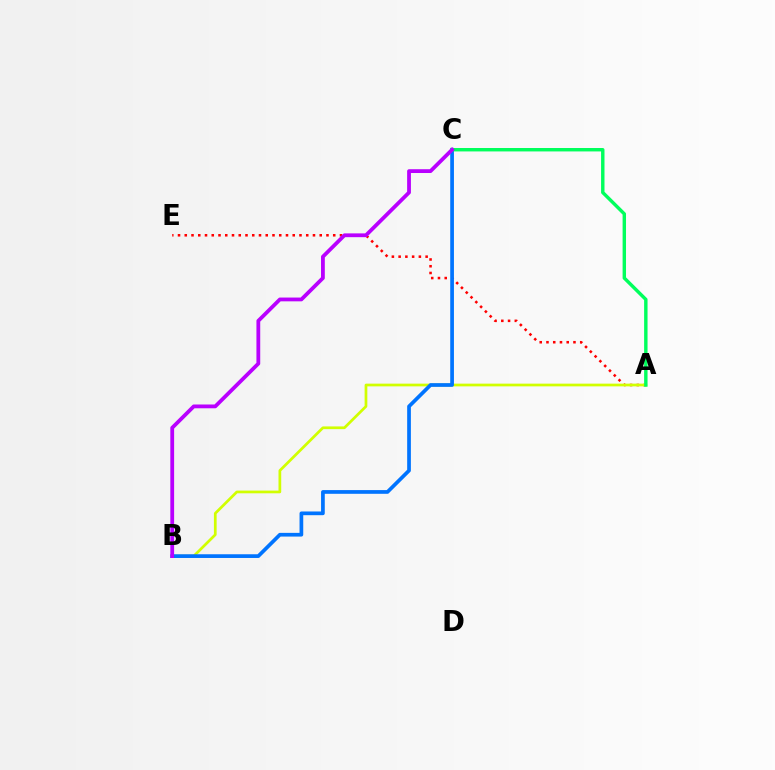{('A', 'E'): [{'color': '#ff0000', 'line_style': 'dotted', 'thickness': 1.83}], ('A', 'B'): [{'color': '#d1ff00', 'line_style': 'solid', 'thickness': 1.96}], ('B', 'C'): [{'color': '#0074ff', 'line_style': 'solid', 'thickness': 2.67}, {'color': '#b900ff', 'line_style': 'solid', 'thickness': 2.73}], ('A', 'C'): [{'color': '#00ff5c', 'line_style': 'solid', 'thickness': 2.46}]}